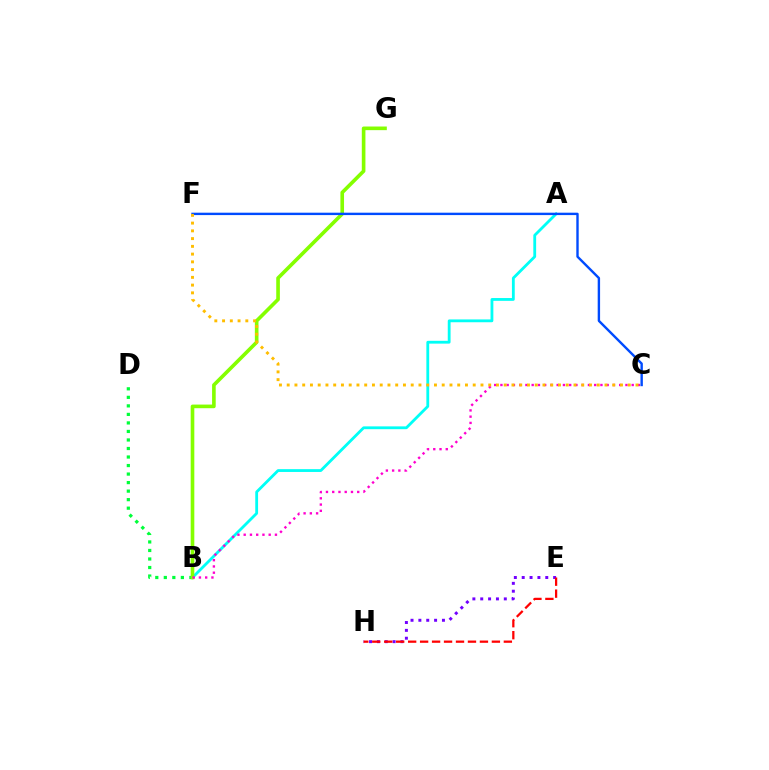{('B', 'D'): [{'color': '#00ff39', 'line_style': 'dotted', 'thickness': 2.32}], ('E', 'H'): [{'color': '#7200ff', 'line_style': 'dotted', 'thickness': 2.13}, {'color': '#ff0000', 'line_style': 'dashed', 'thickness': 1.63}], ('A', 'B'): [{'color': '#00fff6', 'line_style': 'solid', 'thickness': 2.03}], ('B', 'G'): [{'color': '#84ff00', 'line_style': 'solid', 'thickness': 2.61}], ('B', 'C'): [{'color': '#ff00cf', 'line_style': 'dotted', 'thickness': 1.7}], ('C', 'F'): [{'color': '#004bff', 'line_style': 'solid', 'thickness': 1.72}, {'color': '#ffbd00', 'line_style': 'dotted', 'thickness': 2.11}]}